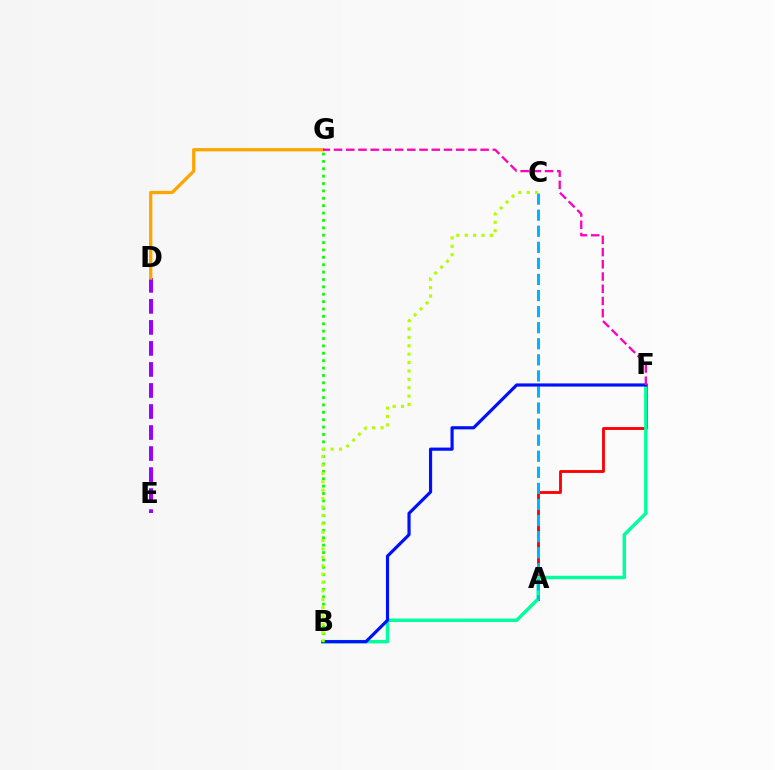{('A', 'F'): [{'color': '#ff0000', 'line_style': 'solid', 'thickness': 2.05}], ('D', 'E'): [{'color': '#9b00ff', 'line_style': 'dashed', 'thickness': 2.86}], ('B', 'F'): [{'color': '#00ff9d', 'line_style': 'solid', 'thickness': 2.48}, {'color': '#0010ff', 'line_style': 'solid', 'thickness': 2.28}], ('D', 'G'): [{'color': '#ffa500', 'line_style': 'solid', 'thickness': 2.36}], ('A', 'C'): [{'color': '#00b5ff', 'line_style': 'dashed', 'thickness': 2.18}], ('F', 'G'): [{'color': '#ff00bd', 'line_style': 'dashed', 'thickness': 1.66}], ('B', 'G'): [{'color': '#08ff00', 'line_style': 'dotted', 'thickness': 2.01}], ('B', 'C'): [{'color': '#b3ff00', 'line_style': 'dotted', 'thickness': 2.28}]}